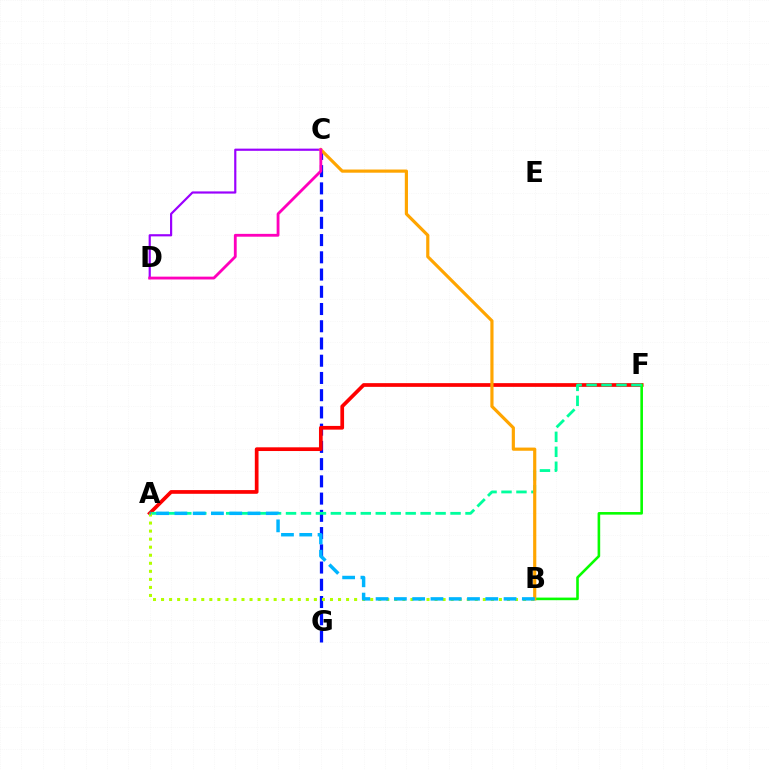{('C', 'G'): [{'color': '#0010ff', 'line_style': 'dashed', 'thickness': 2.34}], ('A', 'F'): [{'color': '#ff0000', 'line_style': 'solid', 'thickness': 2.67}, {'color': '#00ff9d', 'line_style': 'dashed', 'thickness': 2.03}], ('B', 'F'): [{'color': '#08ff00', 'line_style': 'solid', 'thickness': 1.88}], ('A', 'B'): [{'color': '#b3ff00', 'line_style': 'dotted', 'thickness': 2.19}, {'color': '#00b5ff', 'line_style': 'dashed', 'thickness': 2.48}], ('C', 'D'): [{'color': '#9b00ff', 'line_style': 'solid', 'thickness': 1.58}, {'color': '#ff00bd', 'line_style': 'solid', 'thickness': 2.03}], ('B', 'C'): [{'color': '#ffa500', 'line_style': 'solid', 'thickness': 2.29}]}